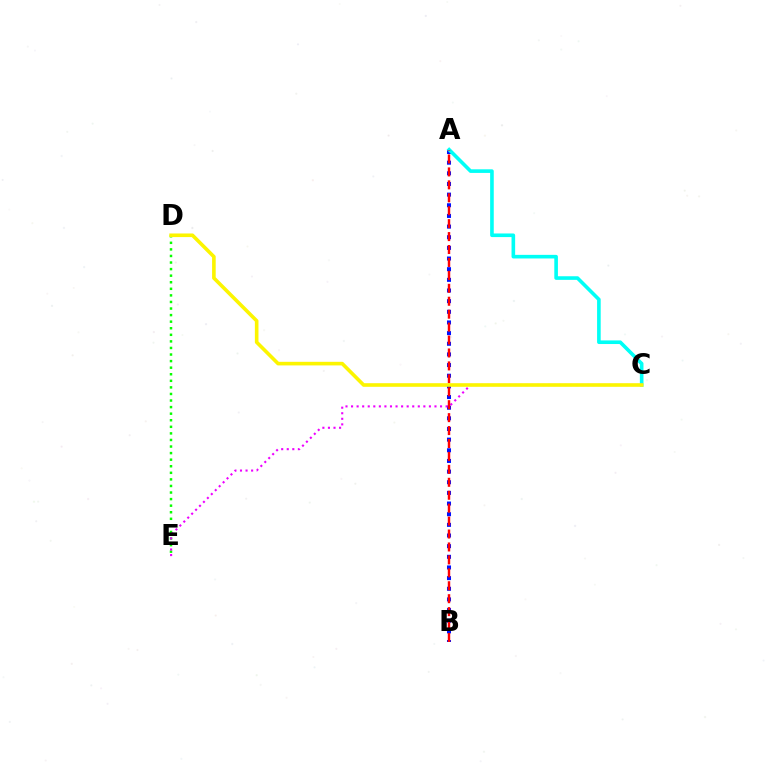{('A', 'B'): [{'color': '#0010ff', 'line_style': 'dotted', 'thickness': 2.89}, {'color': '#ff0000', 'line_style': 'dashed', 'thickness': 1.76}], ('D', 'E'): [{'color': '#08ff00', 'line_style': 'dotted', 'thickness': 1.79}], ('C', 'E'): [{'color': '#ee00ff', 'line_style': 'dotted', 'thickness': 1.51}], ('A', 'C'): [{'color': '#00fff6', 'line_style': 'solid', 'thickness': 2.6}], ('C', 'D'): [{'color': '#fcf500', 'line_style': 'solid', 'thickness': 2.59}]}